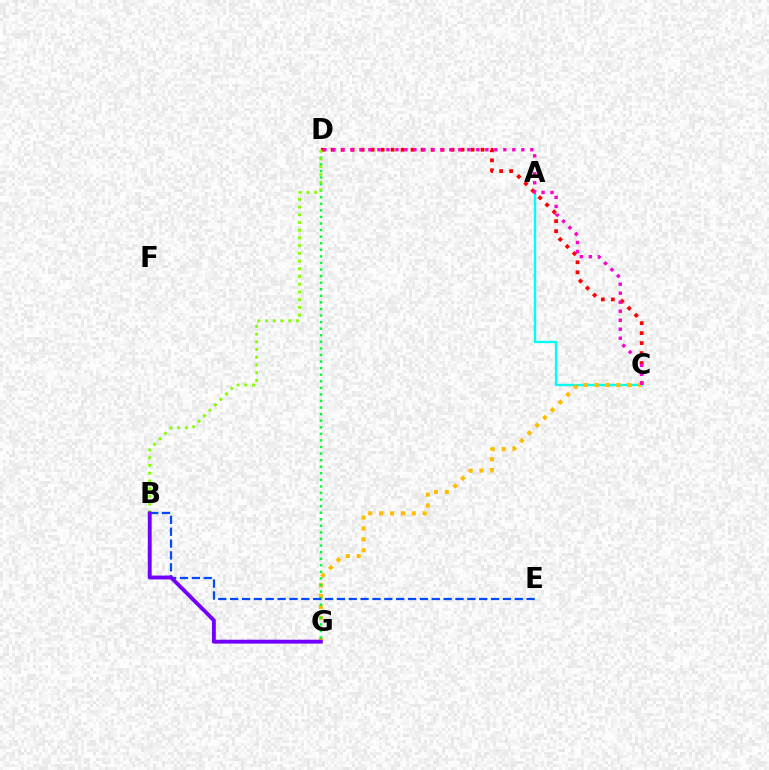{('A', 'C'): [{'color': '#00fff6', 'line_style': 'solid', 'thickness': 1.68}], ('C', 'D'): [{'color': '#ff0000', 'line_style': 'dotted', 'thickness': 2.72}, {'color': '#ff00cf', 'line_style': 'dotted', 'thickness': 2.44}], ('C', 'G'): [{'color': '#ffbd00', 'line_style': 'dotted', 'thickness': 2.96}], ('D', 'G'): [{'color': '#00ff39', 'line_style': 'dotted', 'thickness': 1.79}], ('B', 'E'): [{'color': '#004bff', 'line_style': 'dashed', 'thickness': 1.61}], ('B', 'D'): [{'color': '#84ff00', 'line_style': 'dotted', 'thickness': 2.1}], ('B', 'G'): [{'color': '#7200ff', 'line_style': 'solid', 'thickness': 2.79}]}